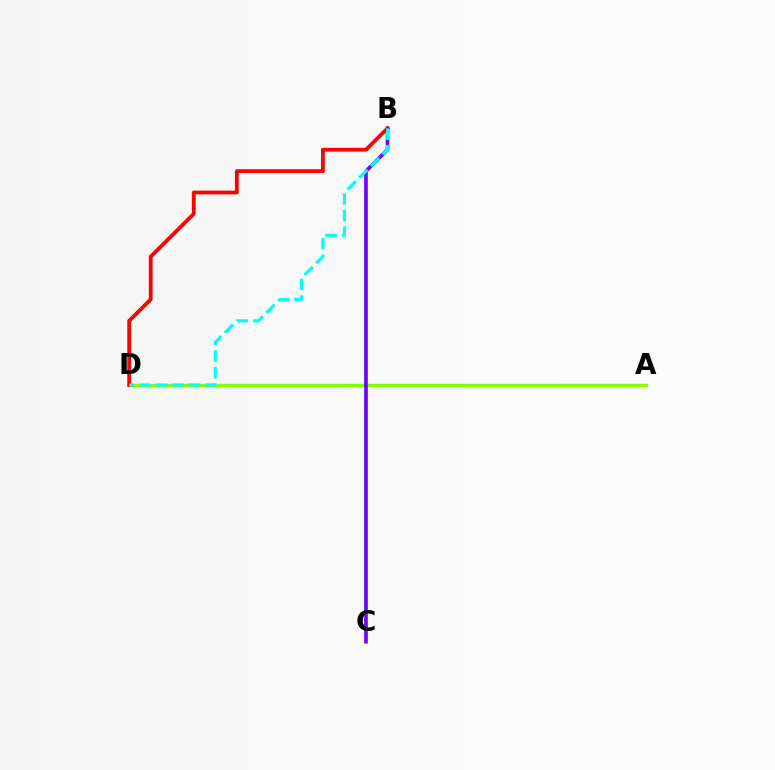{('A', 'D'): [{'color': '#84ff00', 'line_style': 'solid', 'thickness': 2.47}], ('B', 'C'): [{'color': '#7200ff', 'line_style': 'solid', 'thickness': 2.63}], ('B', 'D'): [{'color': '#ff0000', 'line_style': 'solid', 'thickness': 2.73}, {'color': '#00fff6', 'line_style': 'dashed', 'thickness': 2.25}]}